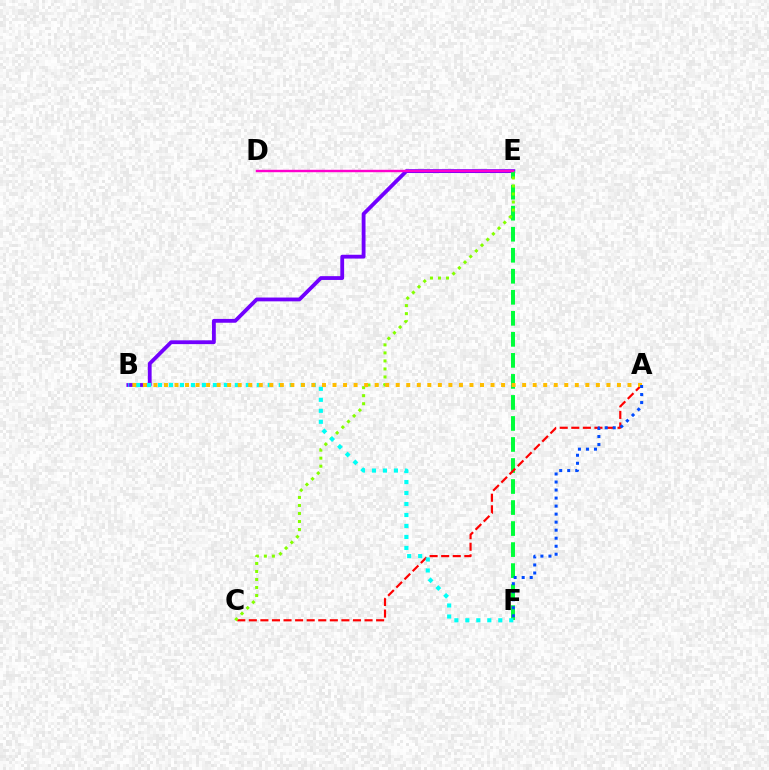{('B', 'E'): [{'color': '#7200ff', 'line_style': 'solid', 'thickness': 2.74}], ('E', 'F'): [{'color': '#00ff39', 'line_style': 'dashed', 'thickness': 2.86}], ('A', 'C'): [{'color': '#ff0000', 'line_style': 'dashed', 'thickness': 1.57}], ('C', 'E'): [{'color': '#84ff00', 'line_style': 'dotted', 'thickness': 2.18}], ('B', 'F'): [{'color': '#00fff6', 'line_style': 'dotted', 'thickness': 2.98}], ('D', 'E'): [{'color': '#ff00cf', 'line_style': 'solid', 'thickness': 1.74}], ('A', 'B'): [{'color': '#ffbd00', 'line_style': 'dotted', 'thickness': 2.86}], ('A', 'F'): [{'color': '#004bff', 'line_style': 'dotted', 'thickness': 2.18}]}